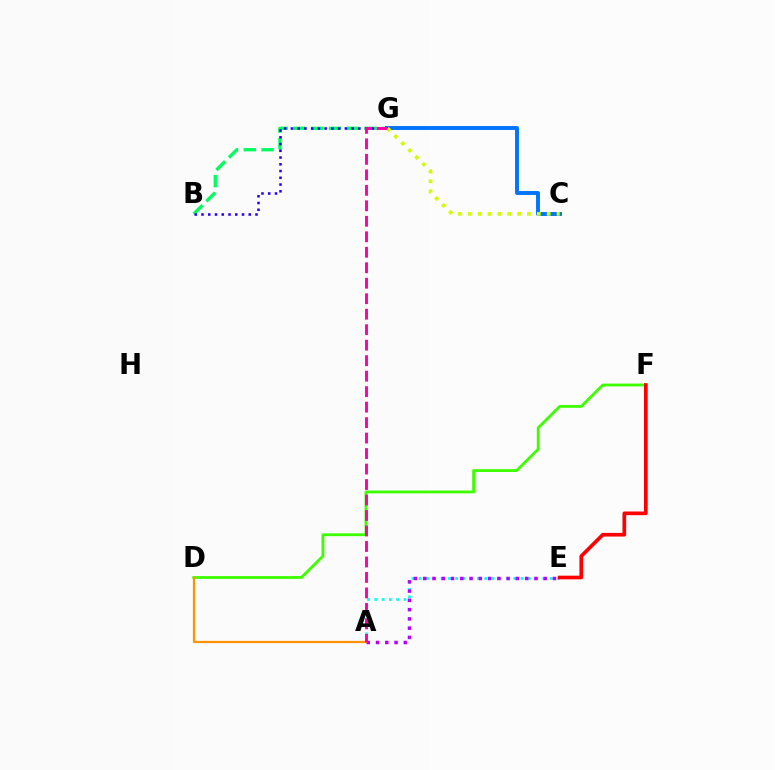{('A', 'E'): [{'color': '#00fff6', 'line_style': 'dotted', 'thickness': 1.98}, {'color': '#b900ff', 'line_style': 'dotted', 'thickness': 2.52}], ('B', 'G'): [{'color': '#00ff5c', 'line_style': 'dashed', 'thickness': 2.41}, {'color': '#2500ff', 'line_style': 'dotted', 'thickness': 1.83}], ('C', 'G'): [{'color': '#0074ff', 'line_style': 'solid', 'thickness': 2.82}, {'color': '#d1ff00', 'line_style': 'dotted', 'thickness': 2.68}], ('D', 'F'): [{'color': '#3dff00', 'line_style': 'solid', 'thickness': 2.04}], ('A', 'D'): [{'color': '#ff9400', 'line_style': 'solid', 'thickness': 1.62}], ('E', 'F'): [{'color': '#ff0000', 'line_style': 'solid', 'thickness': 2.64}], ('A', 'G'): [{'color': '#ff00ac', 'line_style': 'dashed', 'thickness': 2.1}]}